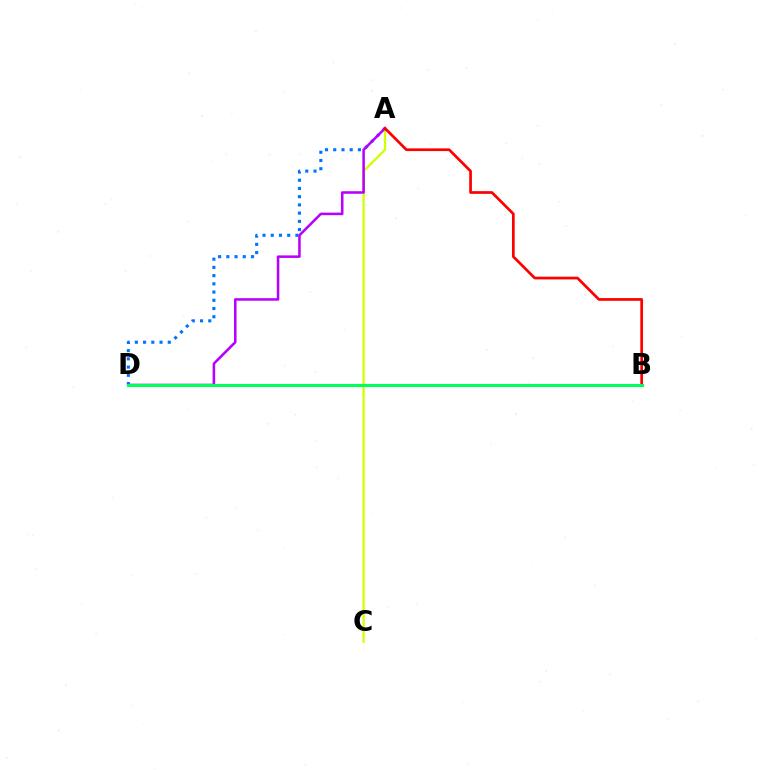{('A', 'D'): [{'color': '#0074ff', 'line_style': 'dotted', 'thickness': 2.23}, {'color': '#b900ff', 'line_style': 'solid', 'thickness': 1.83}], ('A', 'C'): [{'color': '#d1ff00', 'line_style': 'solid', 'thickness': 1.64}], ('A', 'B'): [{'color': '#ff0000', 'line_style': 'solid', 'thickness': 1.96}], ('B', 'D'): [{'color': '#00ff5c', 'line_style': 'solid', 'thickness': 2.24}]}